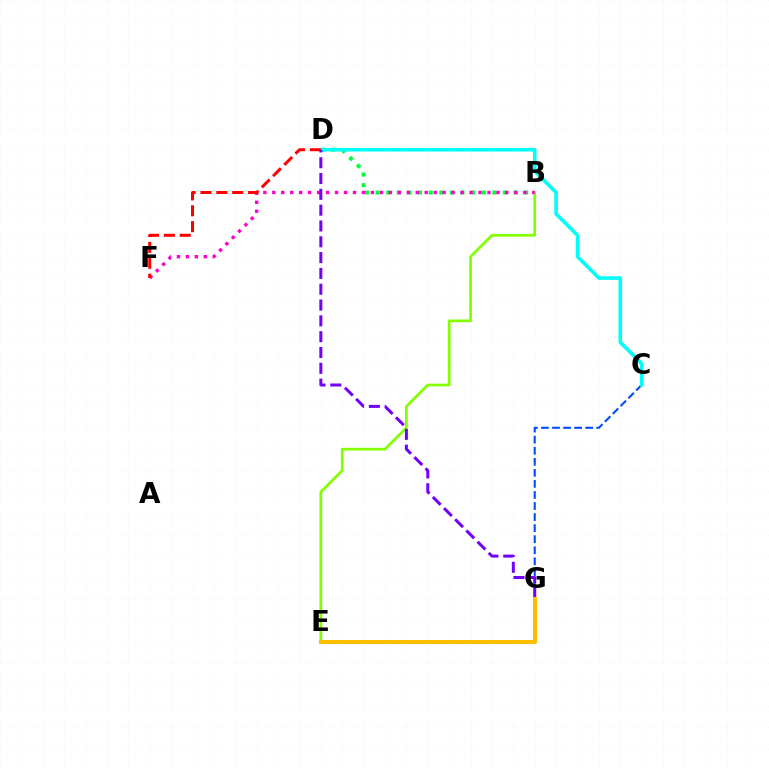{('C', 'G'): [{'color': '#004bff', 'line_style': 'dashed', 'thickness': 1.5}], ('B', 'D'): [{'color': '#00ff39', 'line_style': 'dotted', 'thickness': 2.89}], ('B', 'E'): [{'color': '#84ff00', 'line_style': 'solid', 'thickness': 1.97}], ('C', 'D'): [{'color': '#00fff6', 'line_style': 'solid', 'thickness': 2.59}], ('B', 'F'): [{'color': '#ff00cf', 'line_style': 'dotted', 'thickness': 2.44}], ('D', 'F'): [{'color': '#ff0000', 'line_style': 'dashed', 'thickness': 2.16}], ('D', 'G'): [{'color': '#7200ff', 'line_style': 'dashed', 'thickness': 2.15}], ('E', 'G'): [{'color': '#ffbd00', 'line_style': 'solid', 'thickness': 2.91}]}